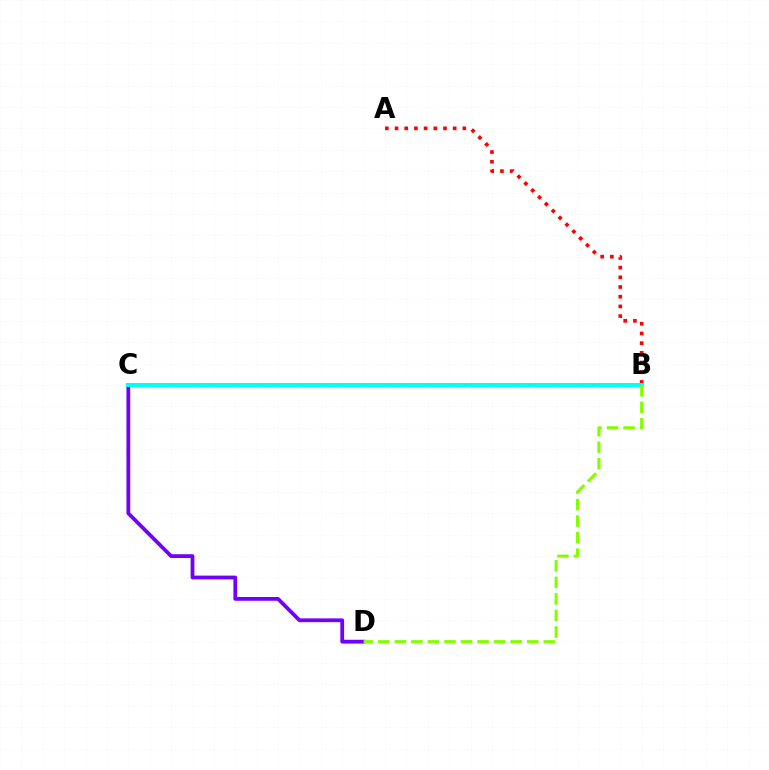{('C', 'D'): [{'color': '#7200ff', 'line_style': 'solid', 'thickness': 2.72}], ('A', 'B'): [{'color': '#ff0000', 'line_style': 'dotted', 'thickness': 2.63}], ('B', 'C'): [{'color': '#00fff6', 'line_style': 'solid', 'thickness': 2.87}], ('B', 'D'): [{'color': '#84ff00', 'line_style': 'dashed', 'thickness': 2.25}]}